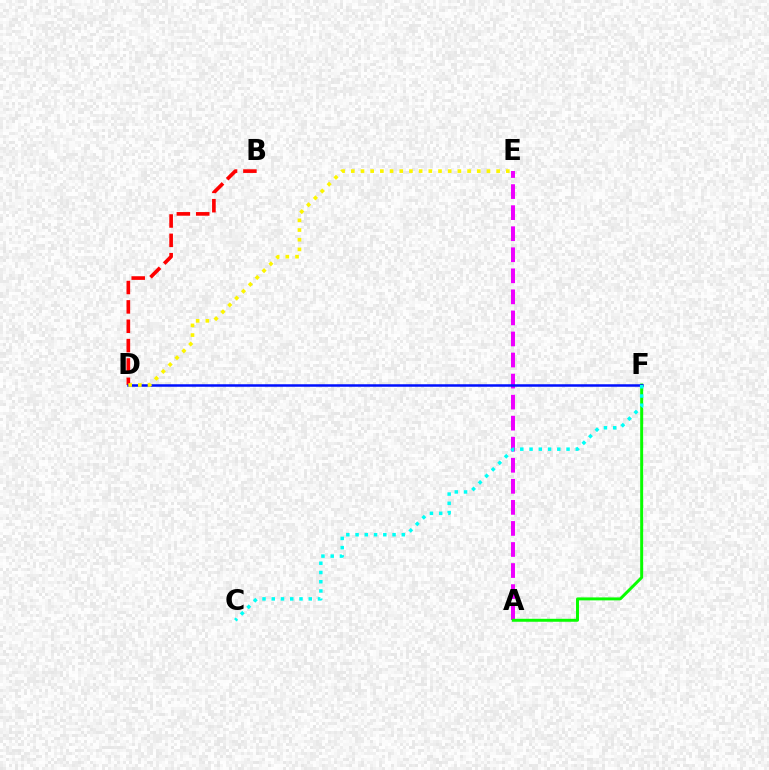{('A', 'E'): [{'color': '#ee00ff', 'line_style': 'dashed', 'thickness': 2.86}], ('A', 'F'): [{'color': '#08ff00', 'line_style': 'solid', 'thickness': 2.13}], ('B', 'D'): [{'color': '#ff0000', 'line_style': 'dashed', 'thickness': 2.63}], ('D', 'F'): [{'color': '#0010ff', 'line_style': 'solid', 'thickness': 1.81}], ('C', 'F'): [{'color': '#00fff6', 'line_style': 'dotted', 'thickness': 2.51}], ('D', 'E'): [{'color': '#fcf500', 'line_style': 'dotted', 'thickness': 2.63}]}